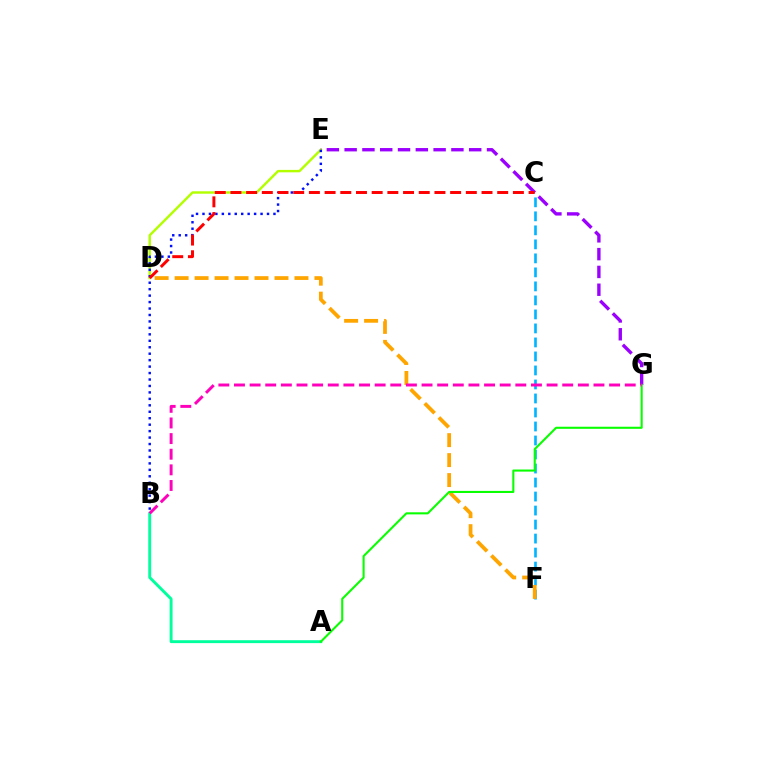{('D', 'E'): [{'color': '#b3ff00', 'line_style': 'solid', 'thickness': 1.75}], ('E', 'G'): [{'color': '#9b00ff', 'line_style': 'dashed', 'thickness': 2.42}], ('C', 'F'): [{'color': '#00b5ff', 'line_style': 'dashed', 'thickness': 1.9}], ('D', 'F'): [{'color': '#ffa500', 'line_style': 'dashed', 'thickness': 2.71}], ('B', 'E'): [{'color': '#0010ff', 'line_style': 'dotted', 'thickness': 1.75}], ('A', 'B'): [{'color': '#00ff9d', 'line_style': 'solid', 'thickness': 2.09}], ('C', 'D'): [{'color': '#ff0000', 'line_style': 'dashed', 'thickness': 2.13}], ('A', 'G'): [{'color': '#08ff00', 'line_style': 'solid', 'thickness': 1.5}], ('B', 'G'): [{'color': '#ff00bd', 'line_style': 'dashed', 'thickness': 2.12}]}